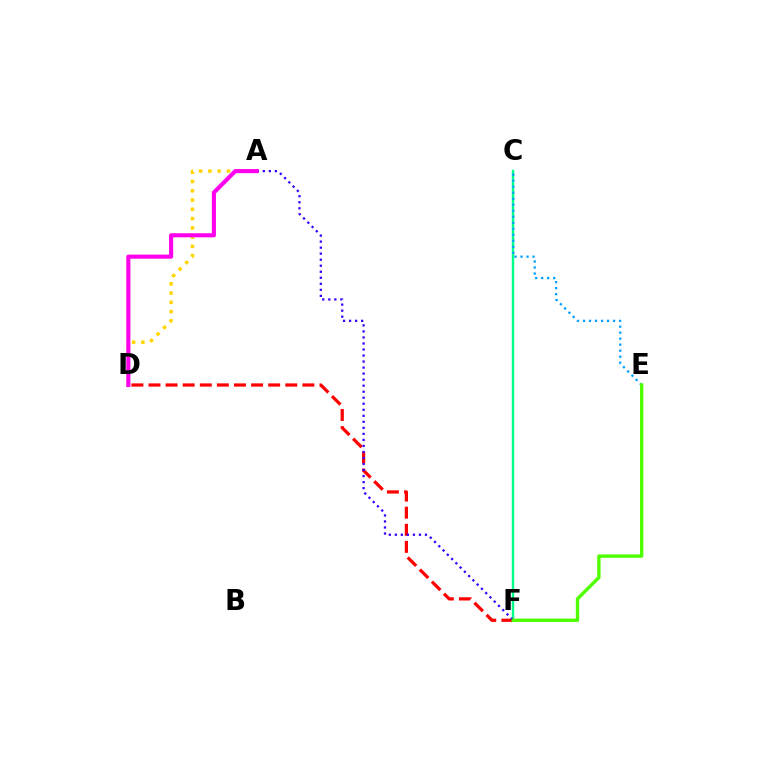{('C', 'F'): [{'color': '#00ff86', 'line_style': 'solid', 'thickness': 1.76}], ('D', 'F'): [{'color': '#ff0000', 'line_style': 'dashed', 'thickness': 2.32}], ('A', 'D'): [{'color': '#ffd500', 'line_style': 'dotted', 'thickness': 2.52}, {'color': '#ff00ed', 'line_style': 'solid', 'thickness': 2.95}], ('A', 'F'): [{'color': '#3700ff', 'line_style': 'dotted', 'thickness': 1.64}], ('C', 'E'): [{'color': '#009eff', 'line_style': 'dotted', 'thickness': 1.63}], ('E', 'F'): [{'color': '#4fff00', 'line_style': 'solid', 'thickness': 2.43}]}